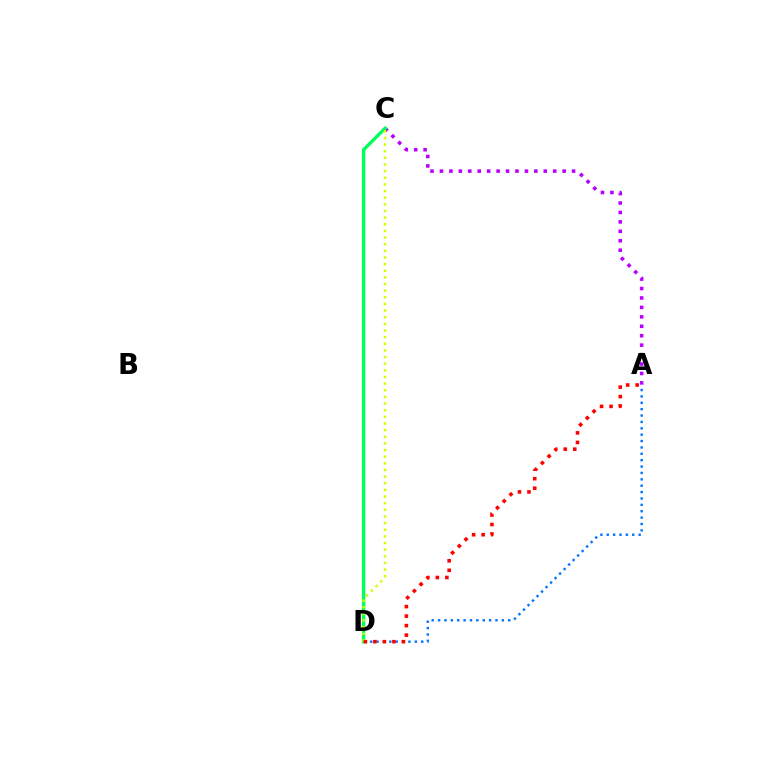{('A', 'D'): [{'color': '#0074ff', 'line_style': 'dotted', 'thickness': 1.73}, {'color': '#ff0000', 'line_style': 'dotted', 'thickness': 2.58}], ('A', 'C'): [{'color': '#b900ff', 'line_style': 'dotted', 'thickness': 2.56}], ('C', 'D'): [{'color': '#00ff5c', 'line_style': 'solid', 'thickness': 2.45}, {'color': '#d1ff00', 'line_style': 'dotted', 'thickness': 1.8}]}